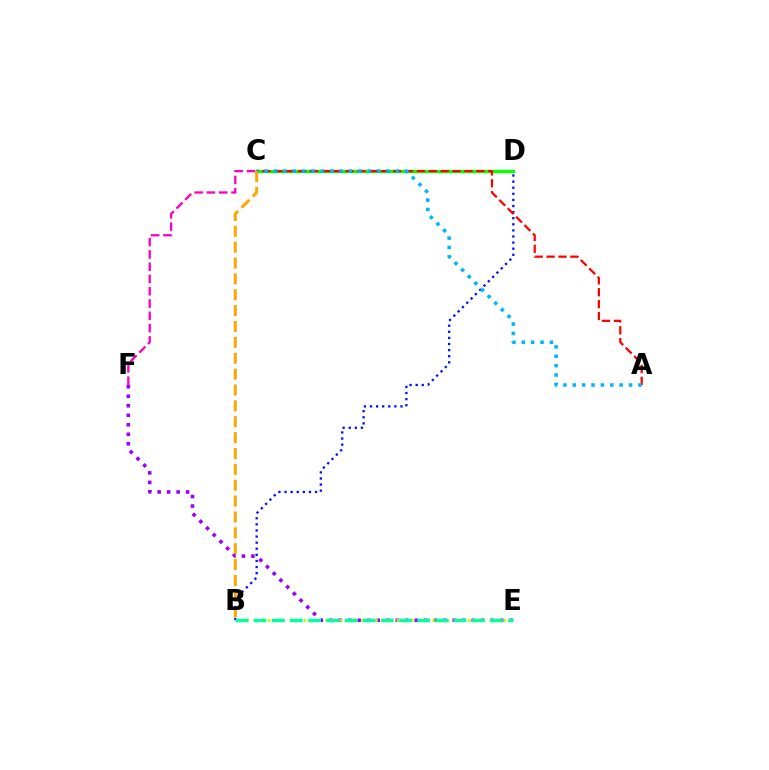{('B', 'D'): [{'color': '#0010ff', 'line_style': 'dotted', 'thickness': 1.66}], ('E', 'F'): [{'color': '#9b00ff', 'line_style': 'dotted', 'thickness': 2.58}], ('B', 'E'): [{'color': '#b3ff00', 'line_style': 'dotted', 'thickness': 1.94}, {'color': '#00ff9d', 'line_style': 'dashed', 'thickness': 2.47}], ('C', 'D'): [{'color': '#08ff00', 'line_style': 'solid', 'thickness': 2.44}], ('C', 'F'): [{'color': '#ff00bd', 'line_style': 'dashed', 'thickness': 1.67}], ('A', 'C'): [{'color': '#ff0000', 'line_style': 'dashed', 'thickness': 1.61}, {'color': '#00b5ff', 'line_style': 'dotted', 'thickness': 2.55}], ('B', 'C'): [{'color': '#ffa500', 'line_style': 'dashed', 'thickness': 2.16}]}